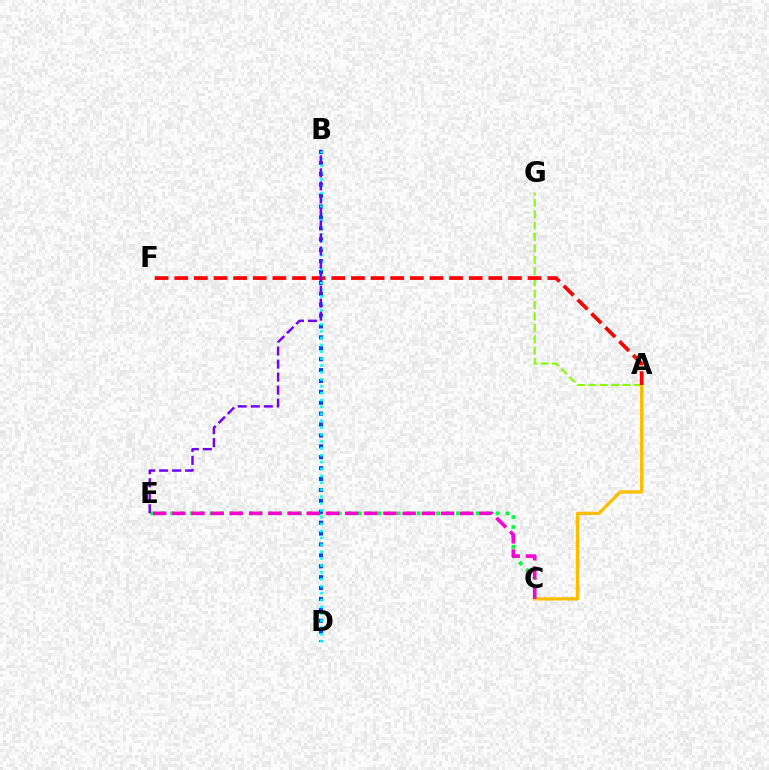{('C', 'E'): [{'color': '#00ff39', 'line_style': 'dotted', 'thickness': 2.68}, {'color': '#ff00cf', 'line_style': 'dashed', 'thickness': 2.61}], ('B', 'D'): [{'color': '#004bff', 'line_style': 'dotted', 'thickness': 2.96}, {'color': '#00fff6', 'line_style': 'dotted', 'thickness': 1.87}], ('A', 'G'): [{'color': '#84ff00', 'line_style': 'dashed', 'thickness': 1.54}], ('A', 'C'): [{'color': '#ffbd00', 'line_style': 'solid', 'thickness': 2.35}], ('A', 'F'): [{'color': '#ff0000', 'line_style': 'dashed', 'thickness': 2.67}], ('B', 'E'): [{'color': '#7200ff', 'line_style': 'dashed', 'thickness': 1.77}]}